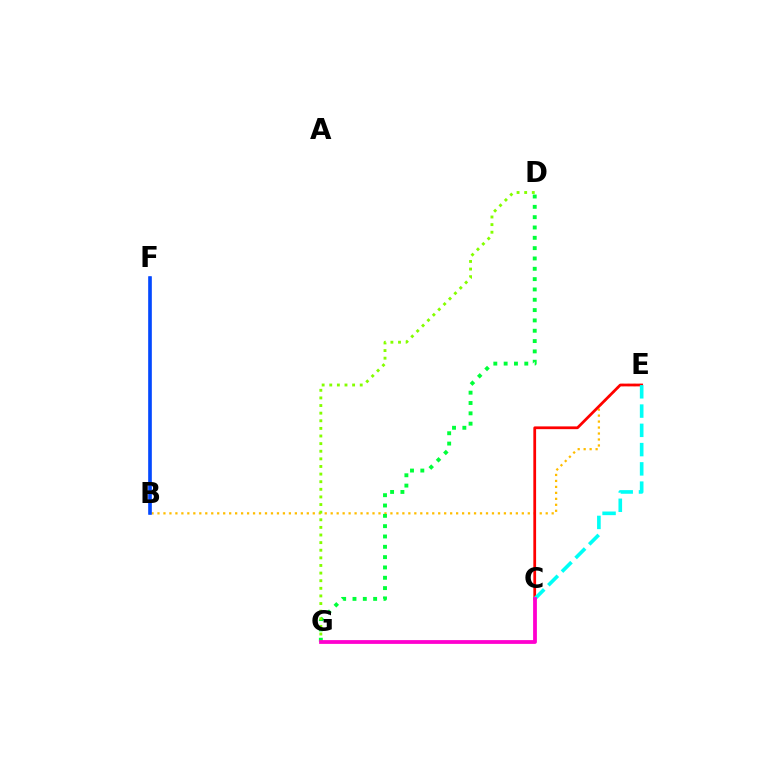{('B', 'E'): [{'color': '#ffbd00', 'line_style': 'dotted', 'thickness': 1.62}], ('C', 'E'): [{'color': '#ff0000', 'line_style': 'solid', 'thickness': 1.98}, {'color': '#00fff6', 'line_style': 'dashed', 'thickness': 2.62}], ('D', 'G'): [{'color': '#00ff39', 'line_style': 'dotted', 'thickness': 2.81}, {'color': '#84ff00', 'line_style': 'dotted', 'thickness': 2.07}], ('B', 'F'): [{'color': '#7200ff', 'line_style': 'solid', 'thickness': 1.8}, {'color': '#004bff', 'line_style': 'solid', 'thickness': 2.55}], ('C', 'G'): [{'color': '#ff00cf', 'line_style': 'solid', 'thickness': 2.72}]}